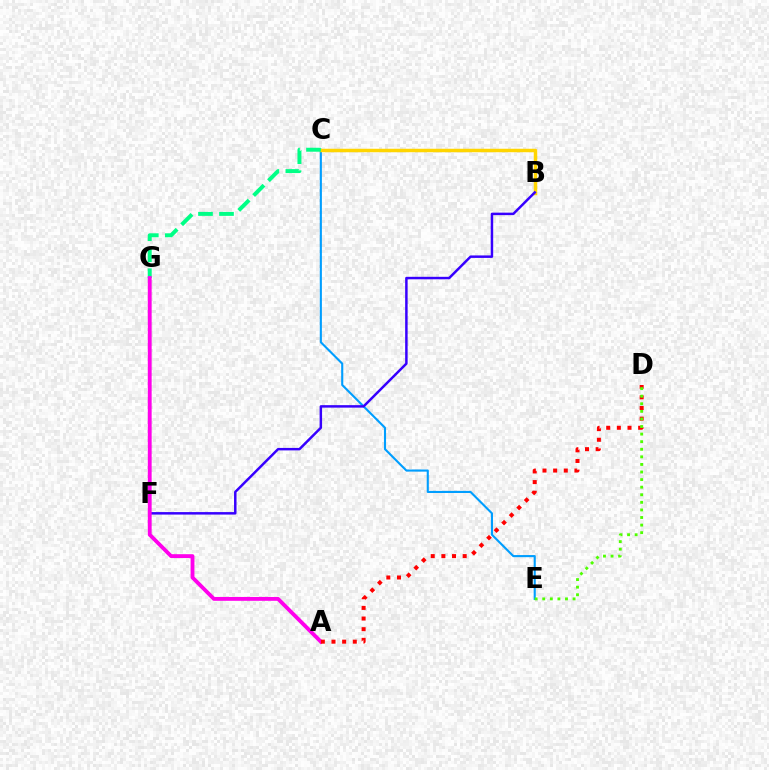{('C', 'E'): [{'color': '#009eff', 'line_style': 'solid', 'thickness': 1.52}], ('B', 'C'): [{'color': '#ffd500', 'line_style': 'solid', 'thickness': 2.51}], ('C', 'G'): [{'color': '#00ff86', 'line_style': 'dashed', 'thickness': 2.86}], ('B', 'F'): [{'color': '#3700ff', 'line_style': 'solid', 'thickness': 1.79}], ('A', 'G'): [{'color': '#ff00ed', 'line_style': 'solid', 'thickness': 2.77}], ('A', 'D'): [{'color': '#ff0000', 'line_style': 'dotted', 'thickness': 2.89}], ('D', 'E'): [{'color': '#4fff00', 'line_style': 'dotted', 'thickness': 2.06}]}